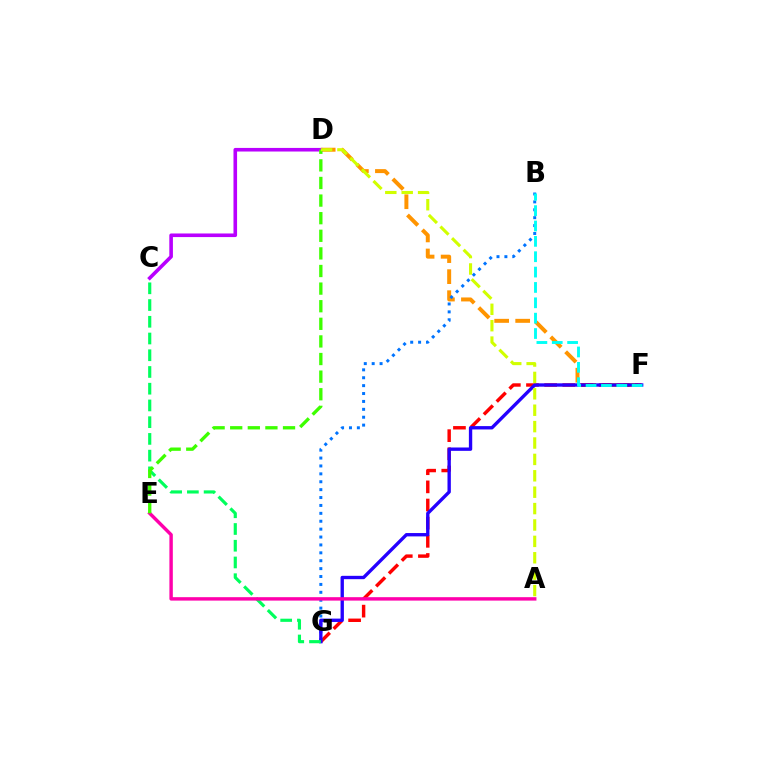{('D', 'F'): [{'color': '#ff9400', 'line_style': 'dashed', 'thickness': 2.86}], ('F', 'G'): [{'color': '#ff0000', 'line_style': 'dashed', 'thickness': 2.47}, {'color': '#2500ff', 'line_style': 'solid', 'thickness': 2.41}], ('B', 'G'): [{'color': '#0074ff', 'line_style': 'dotted', 'thickness': 2.15}], ('C', 'D'): [{'color': '#b900ff', 'line_style': 'solid', 'thickness': 2.59}], ('C', 'G'): [{'color': '#00ff5c', 'line_style': 'dashed', 'thickness': 2.27}], ('A', 'E'): [{'color': '#ff00ac', 'line_style': 'solid', 'thickness': 2.47}], ('D', 'E'): [{'color': '#3dff00', 'line_style': 'dashed', 'thickness': 2.39}], ('B', 'F'): [{'color': '#00fff6', 'line_style': 'dashed', 'thickness': 2.09}], ('A', 'D'): [{'color': '#d1ff00', 'line_style': 'dashed', 'thickness': 2.23}]}